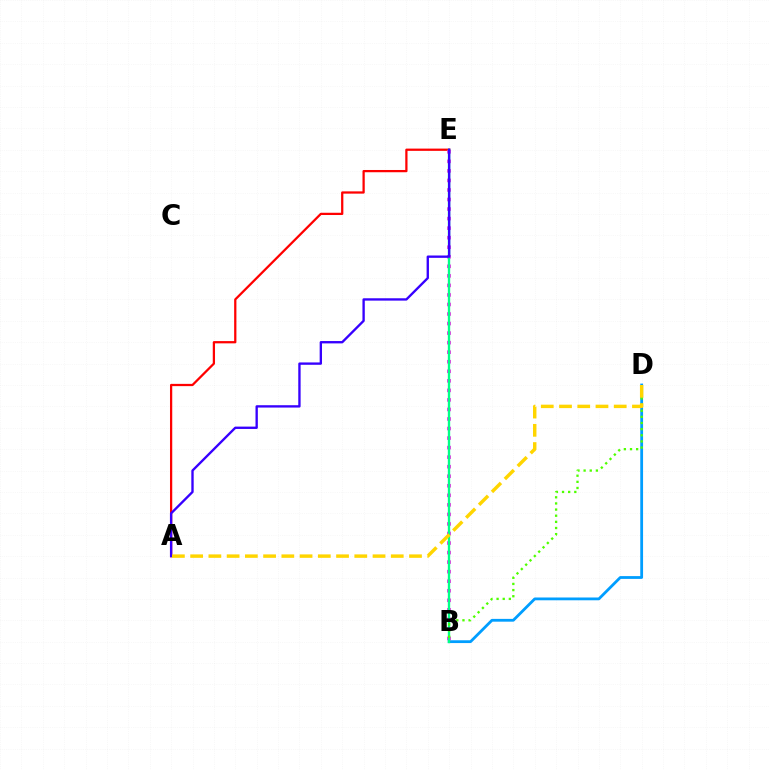{('A', 'E'): [{'color': '#ff0000', 'line_style': 'solid', 'thickness': 1.62}, {'color': '#3700ff', 'line_style': 'solid', 'thickness': 1.69}], ('B', 'D'): [{'color': '#009eff', 'line_style': 'solid', 'thickness': 2.01}, {'color': '#4fff00', 'line_style': 'dotted', 'thickness': 1.67}], ('B', 'E'): [{'color': '#ff00ed', 'line_style': 'dotted', 'thickness': 2.59}, {'color': '#00ff86', 'line_style': 'solid', 'thickness': 1.7}], ('A', 'D'): [{'color': '#ffd500', 'line_style': 'dashed', 'thickness': 2.48}]}